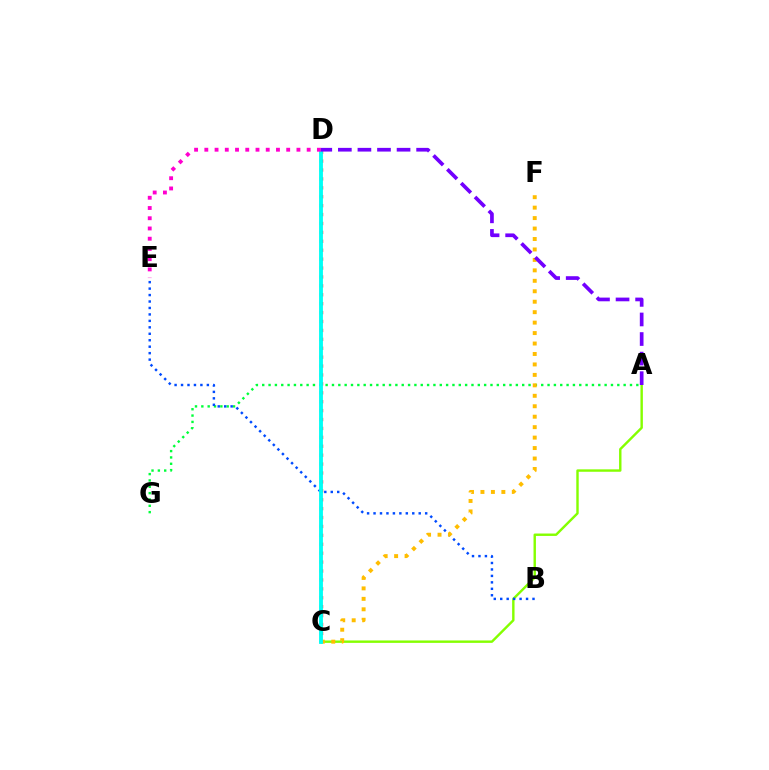{('A', 'C'): [{'color': '#84ff00', 'line_style': 'solid', 'thickness': 1.74}], ('A', 'G'): [{'color': '#00ff39', 'line_style': 'dotted', 'thickness': 1.72}], ('B', 'E'): [{'color': '#004bff', 'line_style': 'dotted', 'thickness': 1.75}], ('C', 'D'): [{'color': '#ff0000', 'line_style': 'dotted', 'thickness': 2.42}, {'color': '#00fff6', 'line_style': 'solid', 'thickness': 2.77}], ('C', 'F'): [{'color': '#ffbd00', 'line_style': 'dotted', 'thickness': 2.84}], ('A', 'D'): [{'color': '#7200ff', 'line_style': 'dashed', 'thickness': 2.66}], ('D', 'E'): [{'color': '#ff00cf', 'line_style': 'dotted', 'thickness': 2.78}]}